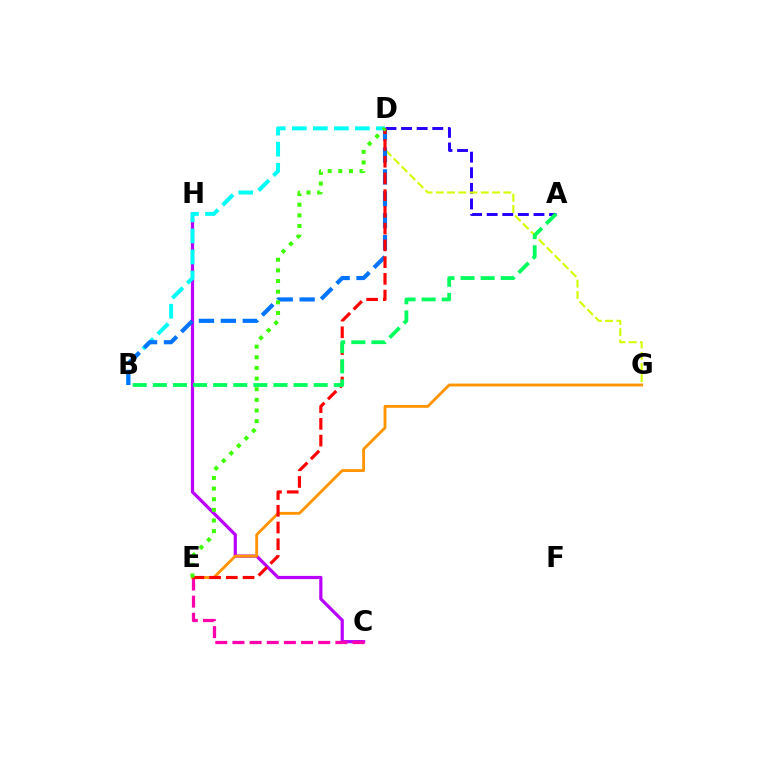{('C', 'H'): [{'color': '#b900ff', 'line_style': 'solid', 'thickness': 2.31}], ('C', 'E'): [{'color': '#ff00ac', 'line_style': 'dashed', 'thickness': 2.33}], ('A', 'D'): [{'color': '#2500ff', 'line_style': 'dashed', 'thickness': 2.12}], ('D', 'G'): [{'color': '#d1ff00', 'line_style': 'dashed', 'thickness': 1.53}], ('B', 'D'): [{'color': '#00fff6', 'line_style': 'dashed', 'thickness': 2.86}, {'color': '#0074ff', 'line_style': 'dashed', 'thickness': 2.98}], ('E', 'G'): [{'color': '#ff9400', 'line_style': 'solid', 'thickness': 2.04}], ('D', 'E'): [{'color': '#ff0000', 'line_style': 'dashed', 'thickness': 2.27}, {'color': '#3dff00', 'line_style': 'dotted', 'thickness': 2.89}], ('A', 'B'): [{'color': '#00ff5c', 'line_style': 'dashed', 'thickness': 2.73}]}